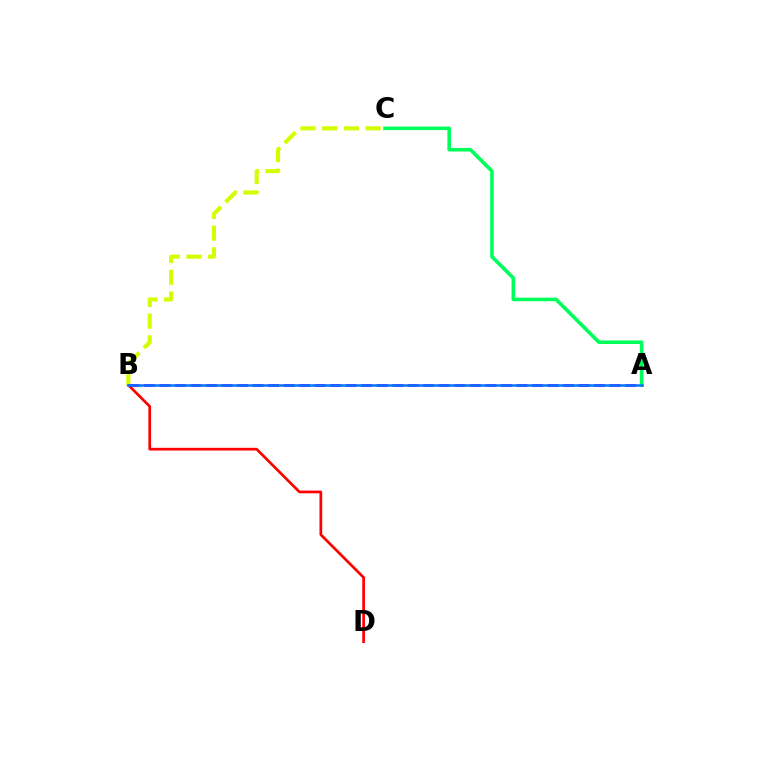{('B', 'D'): [{'color': '#ff0000', 'line_style': 'solid', 'thickness': 1.95}], ('B', 'C'): [{'color': '#d1ff00', 'line_style': 'dashed', 'thickness': 2.95}], ('A', 'B'): [{'color': '#b900ff', 'line_style': 'dashed', 'thickness': 2.11}, {'color': '#0074ff', 'line_style': 'solid', 'thickness': 1.81}], ('A', 'C'): [{'color': '#00ff5c', 'line_style': 'solid', 'thickness': 2.59}]}